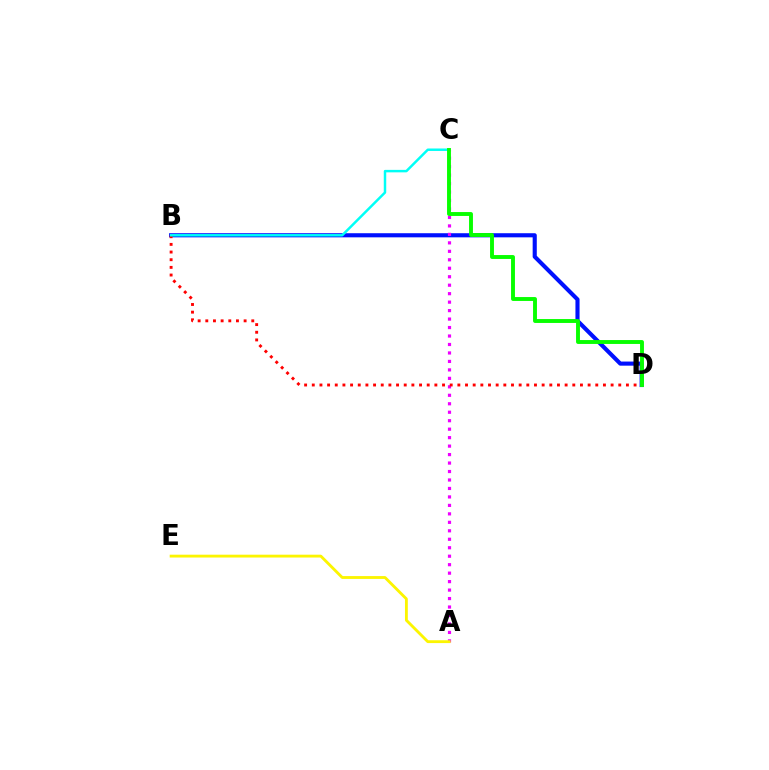{('B', 'D'): [{'color': '#0010ff', 'line_style': 'solid', 'thickness': 2.96}, {'color': '#ff0000', 'line_style': 'dotted', 'thickness': 2.08}], ('A', 'C'): [{'color': '#ee00ff', 'line_style': 'dotted', 'thickness': 2.3}], ('B', 'C'): [{'color': '#00fff6', 'line_style': 'solid', 'thickness': 1.78}], ('C', 'D'): [{'color': '#08ff00', 'line_style': 'solid', 'thickness': 2.81}], ('A', 'E'): [{'color': '#fcf500', 'line_style': 'solid', 'thickness': 2.04}]}